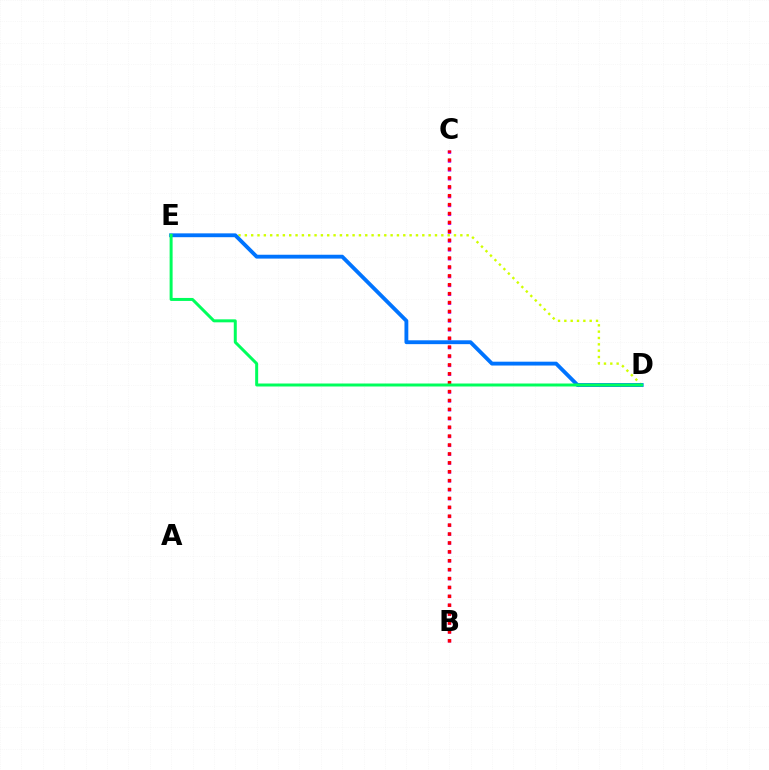{('D', 'E'): [{'color': '#d1ff00', 'line_style': 'dotted', 'thickness': 1.72}, {'color': '#0074ff', 'line_style': 'solid', 'thickness': 2.77}, {'color': '#00ff5c', 'line_style': 'solid', 'thickness': 2.15}], ('B', 'C'): [{'color': '#b900ff', 'line_style': 'dotted', 'thickness': 2.41}, {'color': '#ff0000', 'line_style': 'dotted', 'thickness': 2.42}]}